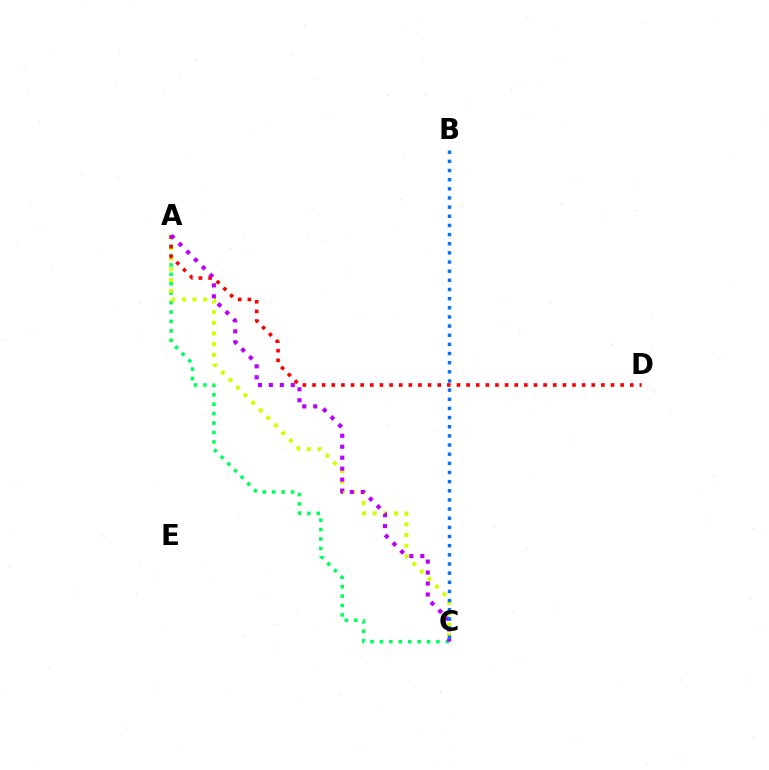{('A', 'C'): [{'color': '#00ff5c', 'line_style': 'dotted', 'thickness': 2.56}, {'color': '#d1ff00', 'line_style': 'dotted', 'thickness': 2.9}, {'color': '#b900ff', 'line_style': 'dotted', 'thickness': 2.98}], ('A', 'D'): [{'color': '#ff0000', 'line_style': 'dotted', 'thickness': 2.62}], ('B', 'C'): [{'color': '#0074ff', 'line_style': 'dotted', 'thickness': 2.49}]}